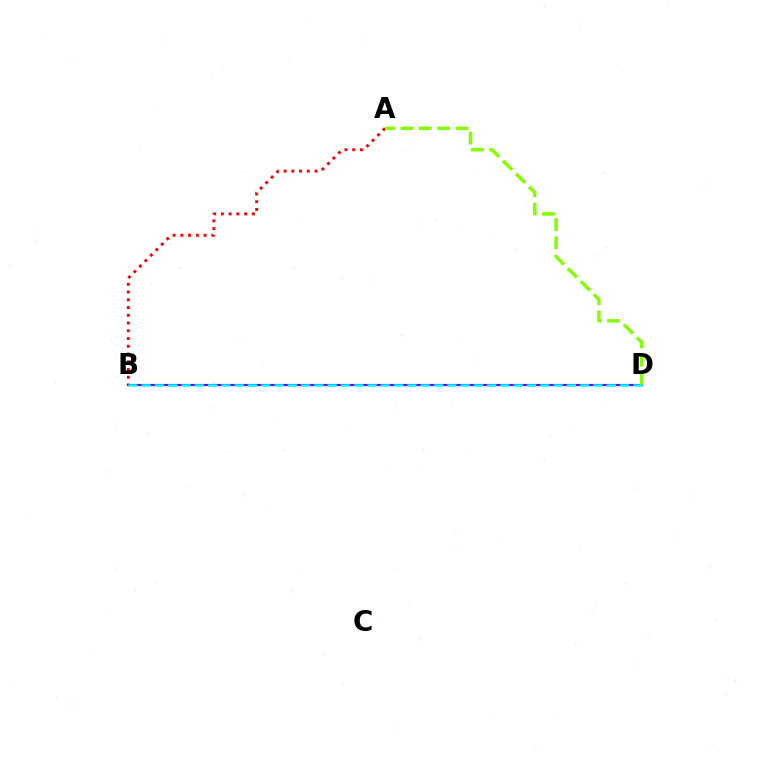{('B', 'D'): [{'color': '#7200ff', 'line_style': 'solid', 'thickness': 1.57}, {'color': '#00fff6', 'line_style': 'dashed', 'thickness': 1.81}], ('A', 'B'): [{'color': '#ff0000', 'line_style': 'dotted', 'thickness': 2.1}], ('A', 'D'): [{'color': '#84ff00', 'line_style': 'dashed', 'thickness': 2.5}]}